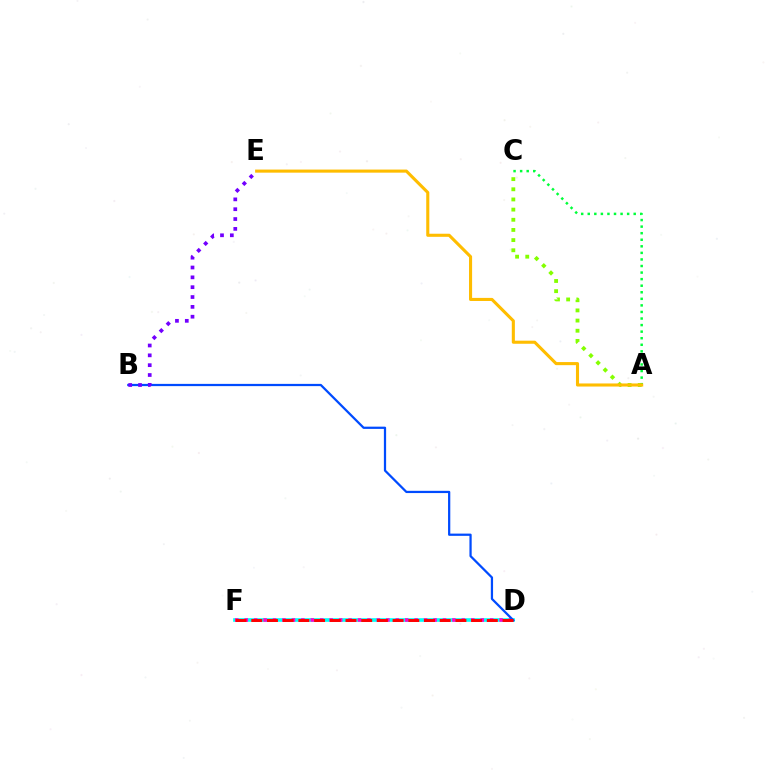{('A', 'C'): [{'color': '#00ff39', 'line_style': 'dotted', 'thickness': 1.78}, {'color': '#84ff00', 'line_style': 'dotted', 'thickness': 2.76}], ('D', 'F'): [{'color': '#00fff6', 'line_style': 'solid', 'thickness': 2.64}, {'color': '#ff00cf', 'line_style': 'dotted', 'thickness': 2.57}, {'color': '#ff0000', 'line_style': 'dashed', 'thickness': 2.13}], ('A', 'E'): [{'color': '#ffbd00', 'line_style': 'solid', 'thickness': 2.22}], ('B', 'D'): [{'color': '#004bff', 'line_style': 'solid', 'thickness': 1.62}], ('B', 'E'): [{'color': '#7200ff', 'line_style': 'dotted', 'thickness': 2.67}]}